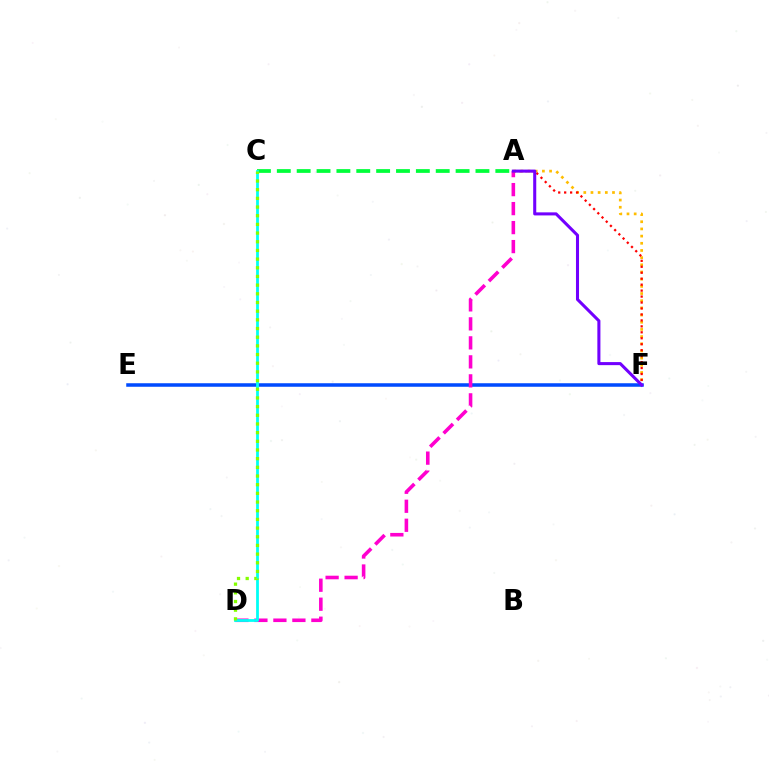{('E', 'F'): [{'color': '#004bff', 'line_style': 'solid', 'thickness': 2.54}], ('A', 'D'): [{'color': '#ff00cf', 'line_style': 'dashed', 'thickness': 2.58}], ('A', 'C'): [{'color': '#00ff39', 'line_style': 'dashed', 'thickness': 2.7}], ('A', 'F'): [{'color': '#ffbd00', 'line_style': 'dotted', 'thickness': 1.95}, {'color': '#ff0000', 'line_style': 'dotted', 'thickness': 1.62}, {'color': '#7200ff', 'line_style': 'solid', 'thickness': 2.2}], ('C', 'D'): [{'color': '#00fff6', 'line_style': 'solid', 'thickness': 2.0}, {'color': '#84ff00', 'line_style': 'dotted', 'thickness': 2.36}]}